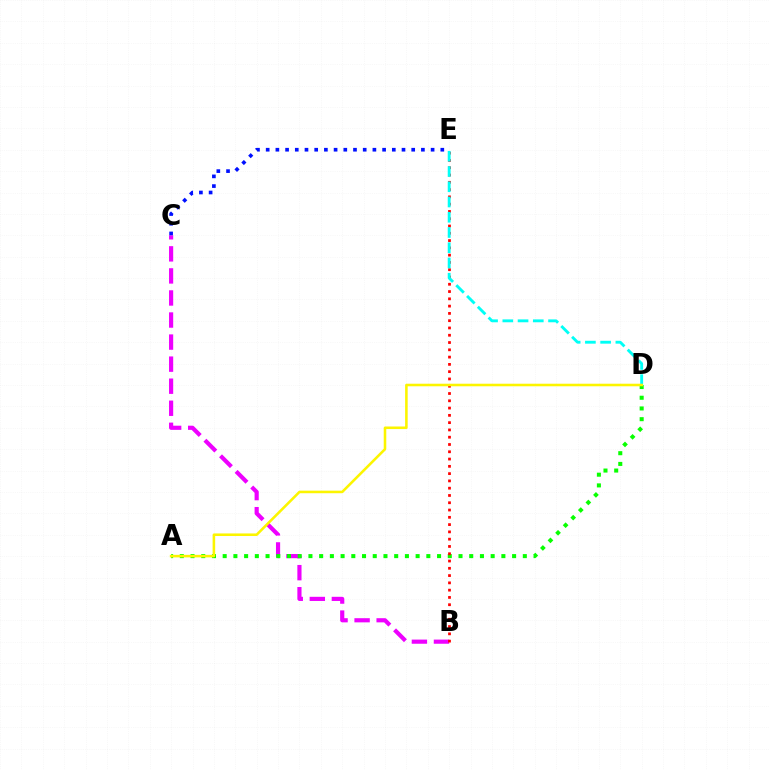{('B', 'C'): [{'color': '#ee00ff', 'line_style': 'dashed', 'thickness': 3.0}], ('C', 'E'): [{'color': '#0010ff', 'line_style': 'dotted', 'thickness': 2.64}], ('A', 'D'): [{'color': '#08ff00', 'line_style': 'dotted', 'thickness': 2.91}, {'color': '#fcf500', 'line_style': 'solid', 'thickness': 1.85}], ('B', 'E'): [{'color': '#ff0000', 'line_style': 'dotted', 'thickness': 1.98}], ('D', 'E'): [{'color': '#00fff6', 'line_style': 'dashed', 'thickness': 2.07}]}